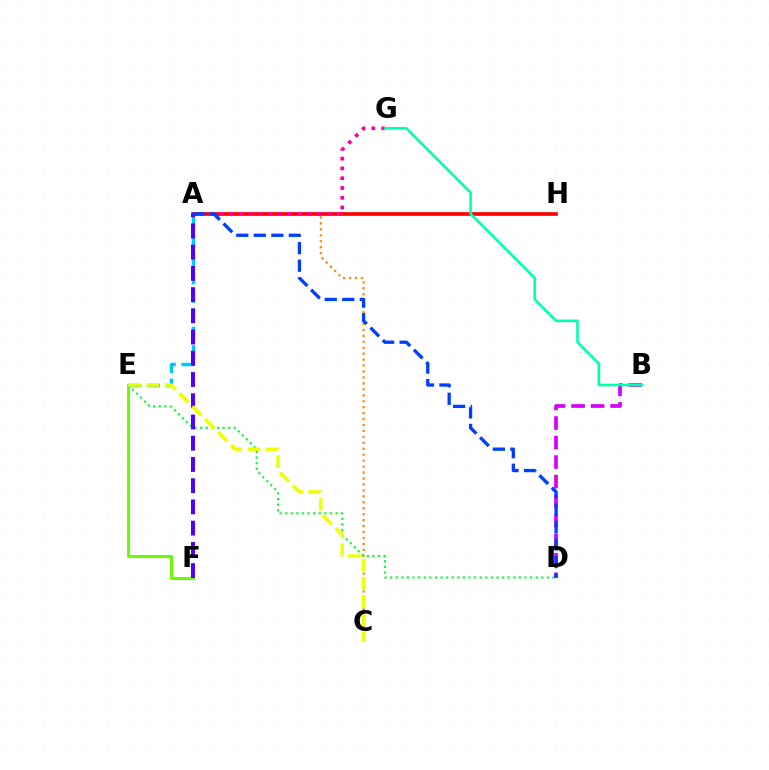{('E', 'F'): [{'color': '#66ff00', 'line_style': 'solid', 'thickness': 2.18}], ('D', 'E'): [{'color': '#00ff27', 'line_style': 'dotted', 'thickness': 1.52}], ('A', 'C'): [{'color': '#ff8800', 'line_style': 'dotted', 'thickness': 1.62}], ('B', 'D'): [{'color': '#d600ff', 'line_style': 'dashed', 'thickness': 2.65}], ('A', 'H'): [{'color': '#ff0000', 'line_style': 'solid', 'thickness': 2.64}], ('A', 'G'): [{'color': '#ff00a0', 'line_style': 'dotted', 'thickness': 2.66}], ('A', 'E'): [{'color': '#00c7ff', 'line_style': 'dashed', 'thickness': 2.51}], ('A', 'F'): [{'color': '#4f00ff', 'line_style': 'dashed', 'thickness': 2.88}], ('C', 'E'): [{'color': '#eeff00', 'line_style': 'dashed', 'thickness': 2.48}], ('B', 'G'): [{'color': '#00ffaf', 'line_style': 'solid', 'thickness': 1.88}], ('A', 'D'): [{'color': '#003fff', 'line_style': 'dashed', 'thickness': 2.38}]}